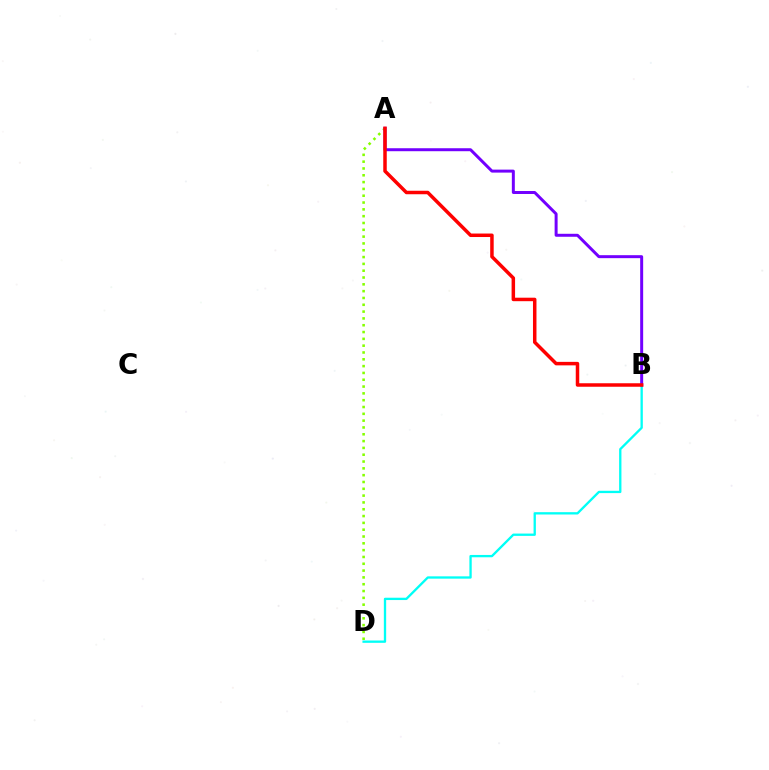{('A', 'D'): [{'color': '#84ff00', 'line_style': 'dotted', 'thickness': 1.85}], ('B', 'D'): [{'color': '#00fff6', 'line_style': 'solid', 'thickness': 1.67}], ('A', 'B'): [{'color': '#7200ff', 'line_style': 'solid', 'thickness': 2.14}, {'color': '#ff0000', 'line_style': 'solid', 'thickness': 2.51}]}